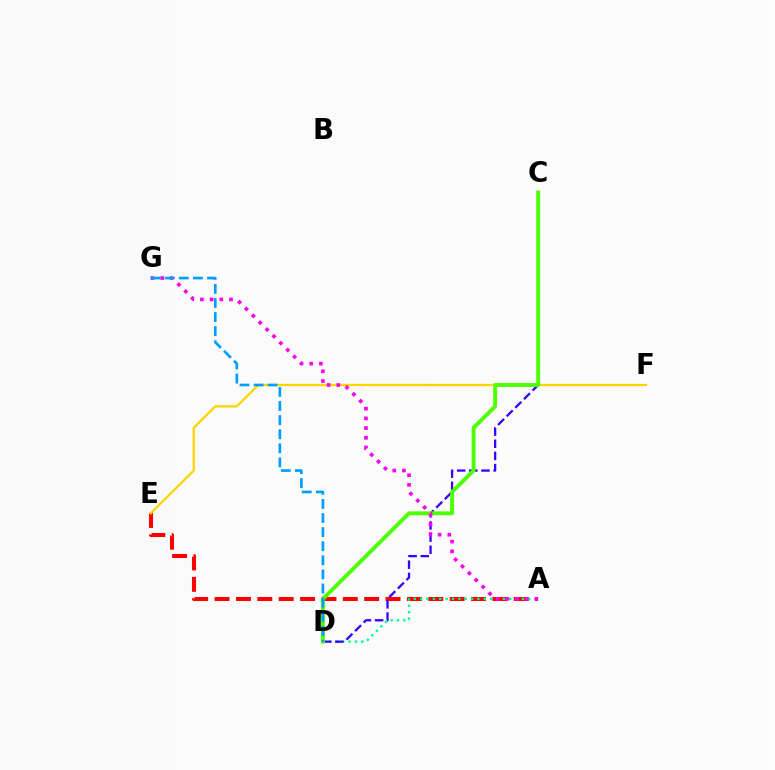{('A', 'E'): [{'color': '#ff0000', 'line_style': 'dashed', 'thickness': 2.9}], ('A', 'D'): [{'color': '#00ff86', 'line_style': 'dotted', 'thickness': 1.73}], ('E', 'F'): [{'color': '#ffd500', 'line_style': 'solid', 'thickness': 1.65}], ('C', 'D'): [{'color': '#3700ff', 'line_style': 'dashed', 'thickness': 1.65}, {'color': '#4fff00', 'line_style': 'solid', 'thickness': 2.82}], ('A', 'G'): [{'color': '#ff00ed', 'line_style': 'dotted', 'thickness': 2.63}], ('D', 'G'): [{'color': '#009eff', 'line_style': 'dashed', 'thickness': 1.92}]}